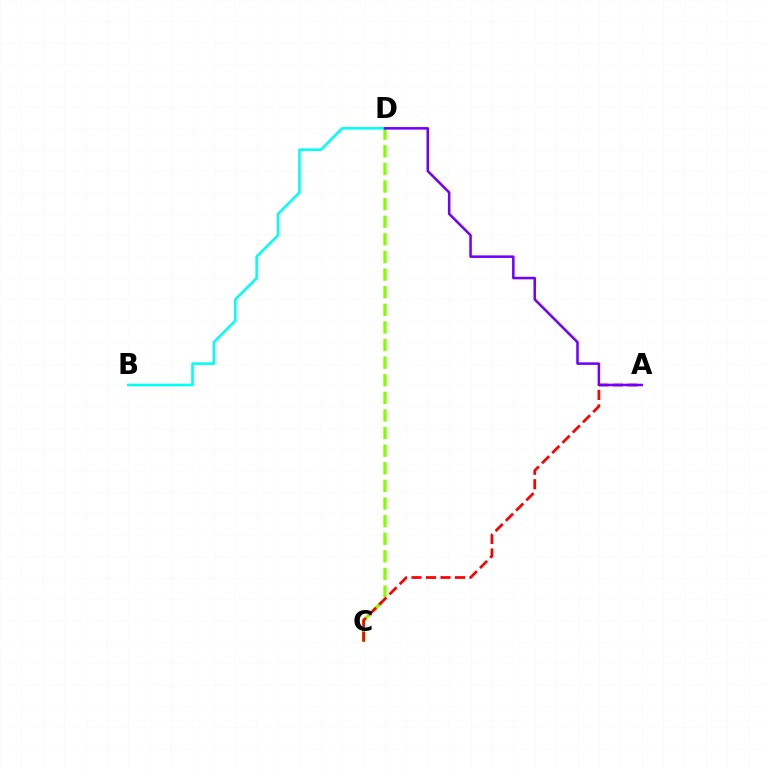{('C', 'D'): [{'color': '#84ff00', 'line_style': 'dashed', 'thickness': 2.39}], ('A', 'C'): [{'color': '#ff0000', 'line_style': 'dashed', 'thickness': 1.97}], ('B', 'D'): [{'color': '#00fff6', 'line_style': 'solid', 'thickness': 1.85}], ('A', 'D'): [{'color': '#7200ff', 'line_style': 'solid', 'thickness': 1.83}]}